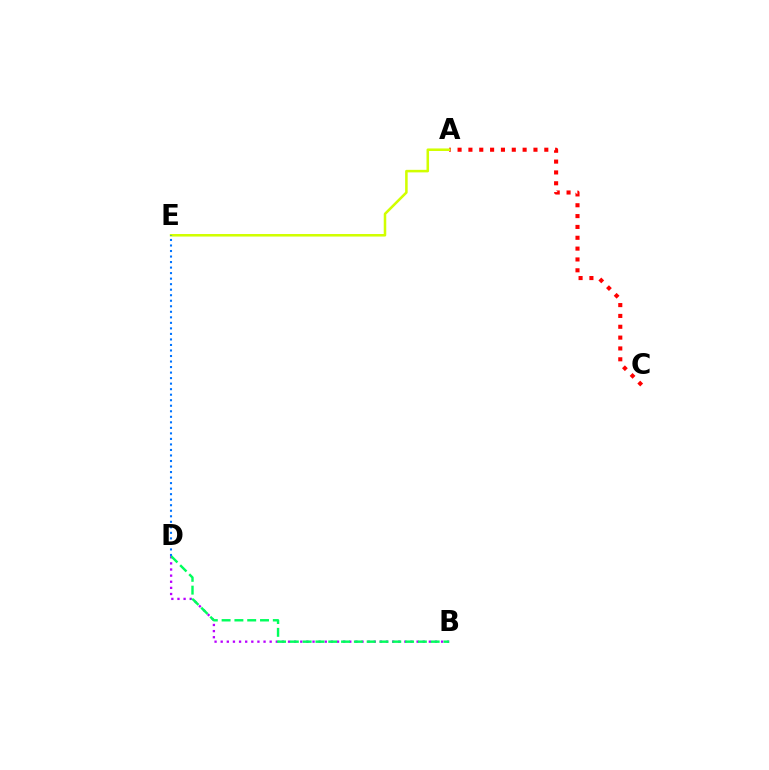{('B', 'D'): [{'color': '#b900ff', 'line_style': 'dotted', 'thickness': 1.66}, {'color': '#00ff5c', 'line_style': 'dashed', 'thickness': 1.74}], ('A', 'C'): [{'color': '#ff0000', 'line_style': 'dotted', 'thickness': 2.95}], ('A', 'E'): [{'color': '#d1ff00', 'line_style': 'solid', 'thickness': 1.83}], ('D', 'E'): [{'color': '#0074ff', 'line_style': 'dotted', 'thickness': 1.5}]}